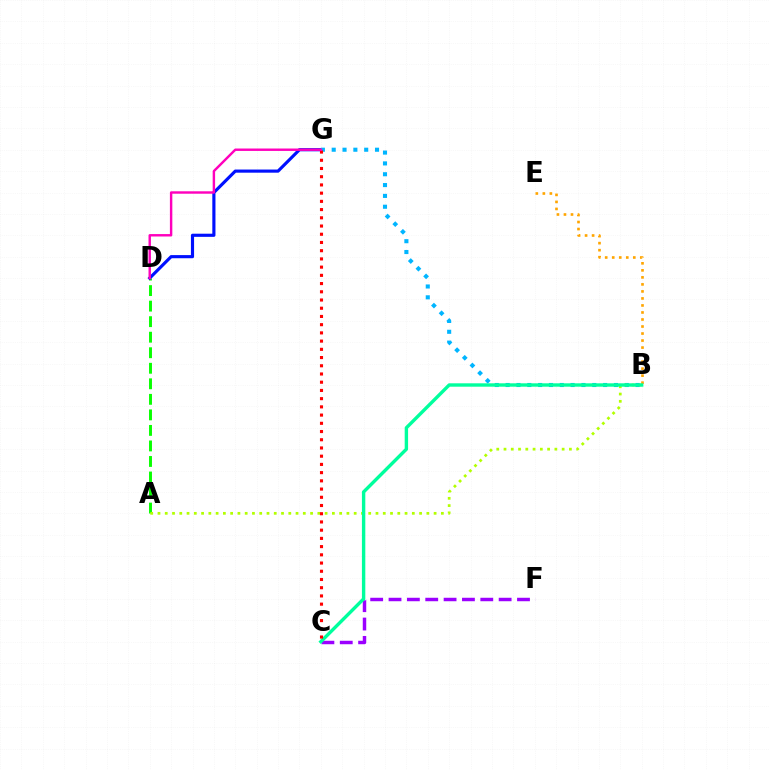{('A', 'D'): [{'color': '#08ff00', 'line_style': 'dashed', 'thickness': 2.11}], ('D', 'G'): [{'color': '#0010ff', 'line_style': 'solid', 'thickness': 2.27}, {'color': '#ff00bd', 'line_style': 'solid', 'thickness': 1.75}], ('B', 'E'): [{'color': '#ffa500', 'line_style': 'dotted', 'thickness': 1.91}], ('C', 'F'): [{'color': '#9b00ff', 'line_style': 'dashed', 'thickness': 2.49}], ('B', 'G'): [{'color': '#00b5ff', 'line_style': 'dotted', 'thickness': 2.94}], ('A', 'B'): [{'color': '#b3ff00', 'line_style': 'dotted', 'thickness': 1.97}], ('B', 'C'): [{'color': '#00ff9d', 'line_style': 'solid', 'thickness': 2.44}], ('C', 'G'): [{'color': '#ff0000', 'line_style': 'dotted', 'thickness': 2.23}]}